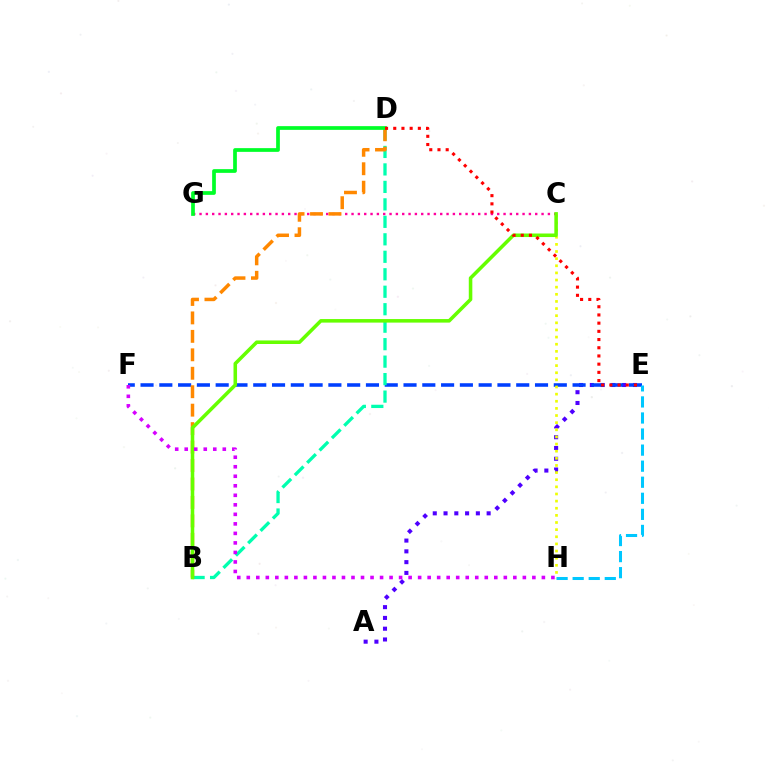{('A', 'E'): [{'color': '#4f00ff', 'line_style': 'dotted', 'thickness': 2.93}], ('E', 'F'): [{'color': '#003fff', 'line_style': 'dashed', 'thickness': 2.55}], ('B', 'D'): [{'color': '#00ffaf', 'line_style': 'dashed', 'thickness': 2.37}, {'color': '#ff8800', 'line_style': 'dashed', 'thickness': 2.51}], ('C', 'H'): [{'color': '#eeff00', 'line_style': 'dotted', 'thickness': 1.94}], ('C', 'G'): [{'color': '#ff00a0', 'line_style': 'dotted', 'thickness': 1.72}], ('D', 'G'): [{'color': '#00ff27', 'line_style': 'solid', 'thickness': 2.68}], ('B', 'C'): [{'color': '#66ff00', 'line_style': 'solid', 'thickness': 2.55}], ('D', 'E'): [{'color': '#ff0000', 'line_style': 'dotted', 'thickness': 2.23}], ('E', 'H'): [{'color': '#00c7ff', 'line_style': 'dashed', 'thickness': 2.18}], ('F', 'H'): [{'color': '#d600ff', 'line_style': 'dotted', 'thickness': 2.59}]}